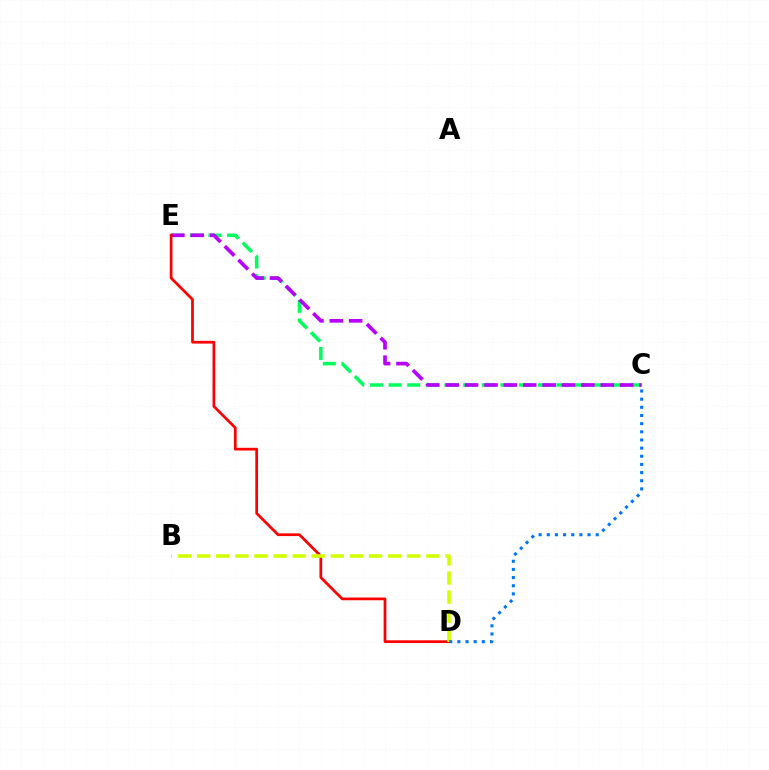{('C', 'E'): [{'color': '#00ff5c', 'line_style': 'dashed', 'thickness': 2.53}, {'color': '#b900ff', 'line_style': 'dashed', 'thickness': 2.63}], ('D', 'E'): [{'color': '#ff0000', 'line_style': 'solid', 'thickness': 1.97}], ('B', 'D'): [{'color': '#d1ff00', 'line_style': 'dashed', 'thickness': 2.6}], ('C', 'D'): [{'color': '#0074ff', 'line_style': 'dotted', 'thickness': 2.22}]}